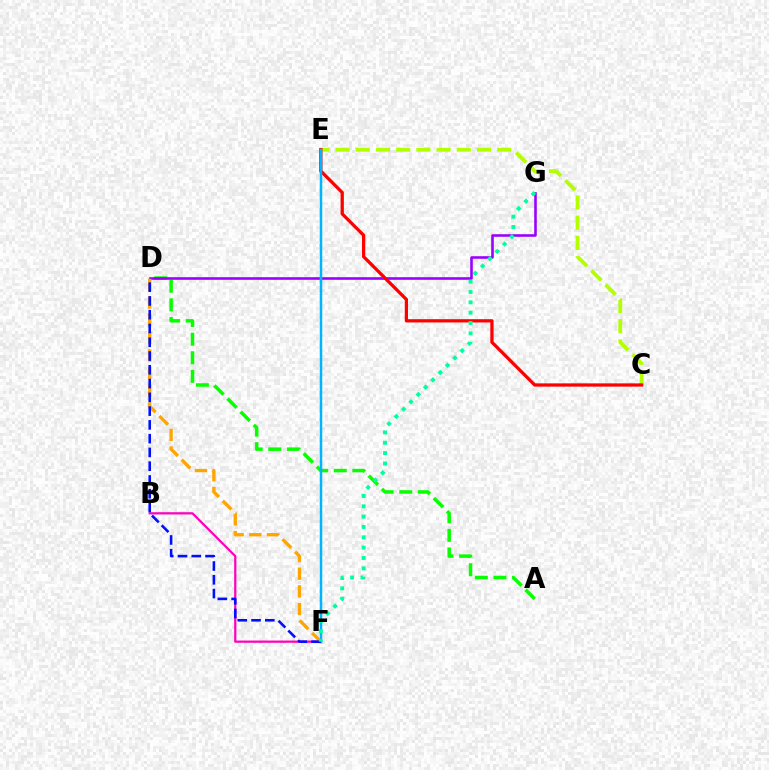{('A', 'D'): [{'color': '#08ff00', 'line_style': 'dashed', 'thickness': 2.52}], ('B', 'F'): [{'color': '#ff00bd', 'line_style': 'solid', 'thickness': 1.61}], ('D', 'G'): [{'color': '#9b00ff', 'line_style': 'solid', 'thickness': 1.87}], ('C', 'E'): [{'color': '#b3ff00', 'line_style': 'dashed', 'thickness': 2.74}, {'color': '#ff0000', 'line_style': 'solid', 'thickness': 2.35}], ('E', 'F'): [{'color': '#00b5ff', 'line_style': 'solid', 'thickness': 1.8}], ('D', 'F'): [{'color': '#ffa500', 'line_style': 'dashed', 'thickness': 2.4}, {'color': '#0010ff', 'line_style': 'dashed', 'thickness': 1.87}], ('F', 'G'): [{'color': '#00ff9d', 'line_style': 'dotted', 'thickness': 2.81}]}